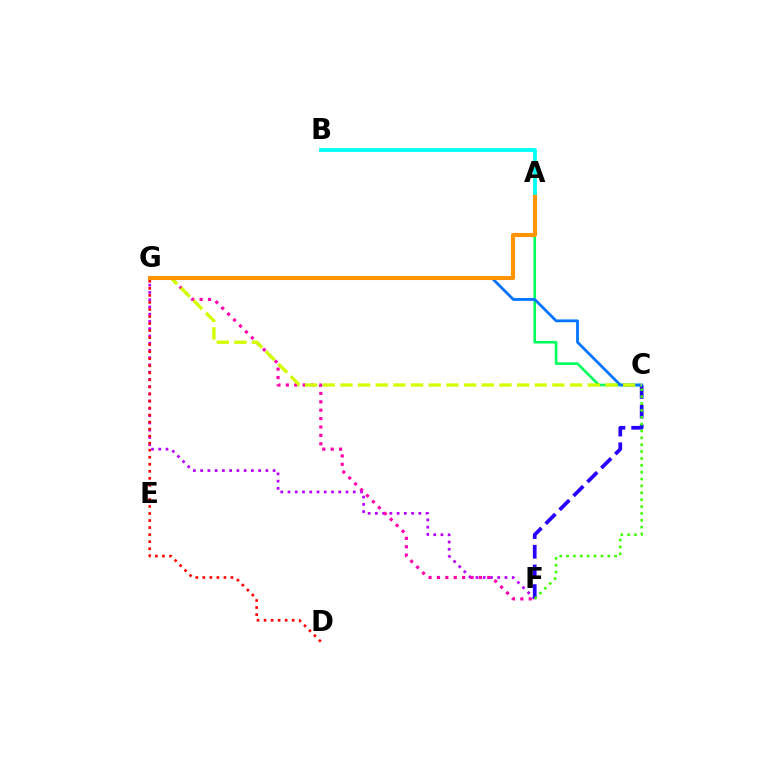{('F', 'G'): [{'color': '#b900ff', 'line_style': 'dotted', 'thickness': 1.97}, {'color': '#ff00ac', 'line_style': 'dotted', 'thickness': 2.28}], ('A', 'C'): [{'color': '#00ff5c', 'line_style': 'solid', 'thickness': 1.9}], ('C', 'F'): [{'color': '#2500ff', 'line_style': 'dashed', 'thickness': 2.68}, {'color': '#3dff00', 'line_style': 'dotted', 'thickness': 1.87}], ('C', 'G'): [{'color': '#0074ff', 'line_style': 'solid', 'thickness': 2.01}, {'color': '#d1ff00', 'line_style': 'dashed', 'thickness': 2.4}], ('D', 'G'): [{'color': '#ff0000', 'line_style': 'dotted', 'thickness': 1.91}], ('A', 'G'): [{'color': '#ff9400', 'line_style': 'solid', 'thickness': 2.94}], ('A', 'B'): [{'color': '#00fff6', 'line_style': 'solid', 'thickness': 2.72}]}